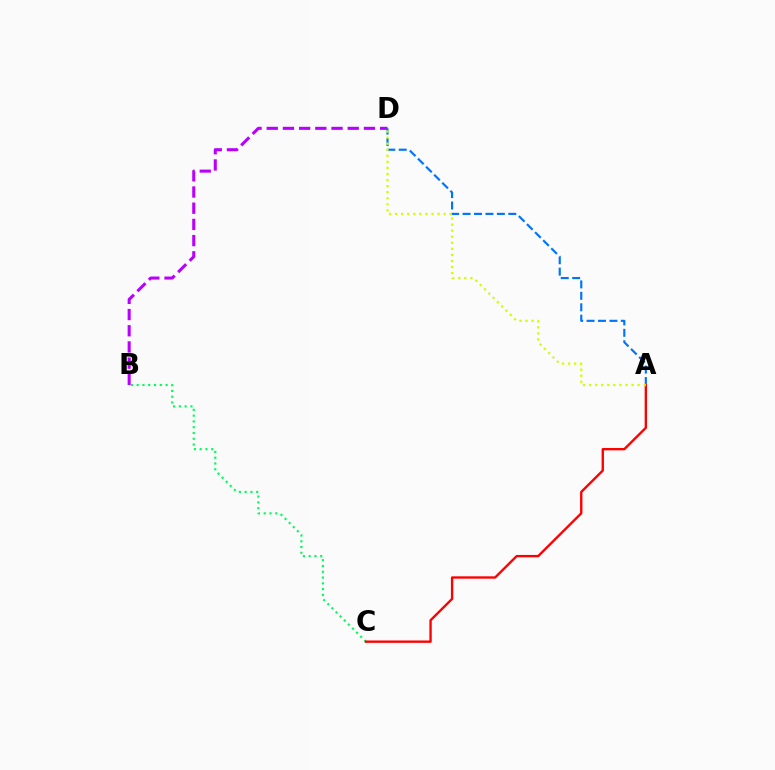{('B', 'C'): [{'color': '#00ff5c', 'line_style': 'dotted', 'thickness': 1.57}], ('B', 'D'): [{'color': '#b900ff', 'line_style': 'dashed', 'thickness': 2.2}], ('A', 'D'): [{'color': '#0074ff', 'line_style': 'dashed', 'thickness': 1.55}, {'color': '#d1ff00', 'line_style': 'dotted', 'thickness': 1.65}], ('A', 'C'): [{'color': '#ff0000', 'line_style': 'solid', 'thickness': 1.7}]}